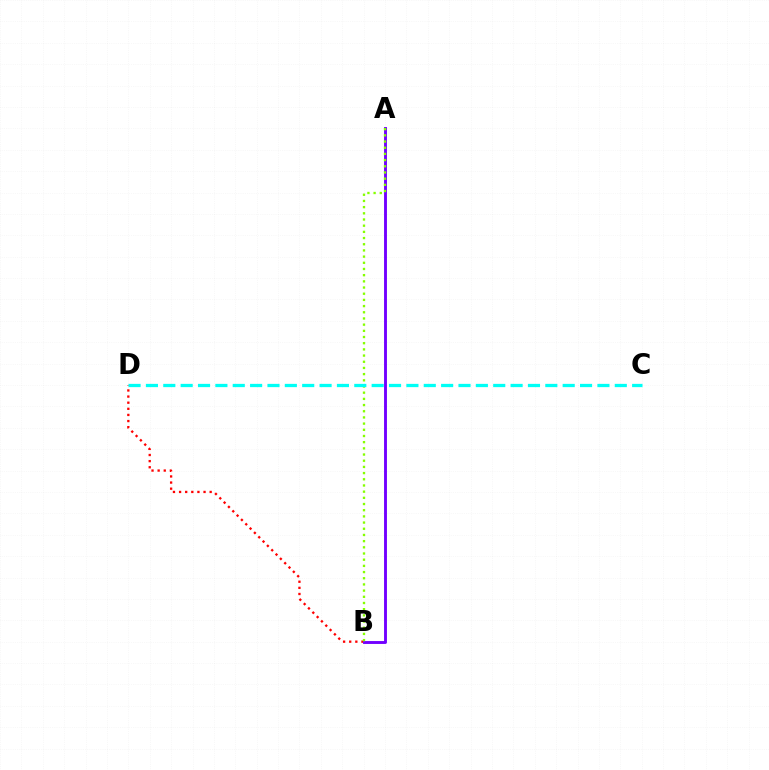{('B', 'D'): [{'color': '#ff0000', 'line_style': 'dotted', 'thickness': 1.66}], ('A', 'B'): [{'color': '#7200ff', 'line_style': 'solid', 'thickness': 2.08}, {'color': '#84ff00', 'line_style': 'dotted', 'thickness': 1.68}], ('C', 'D'): [{'color': '#00fff6', 'line_style': 'dashed', 'thickness': 2.36}]}